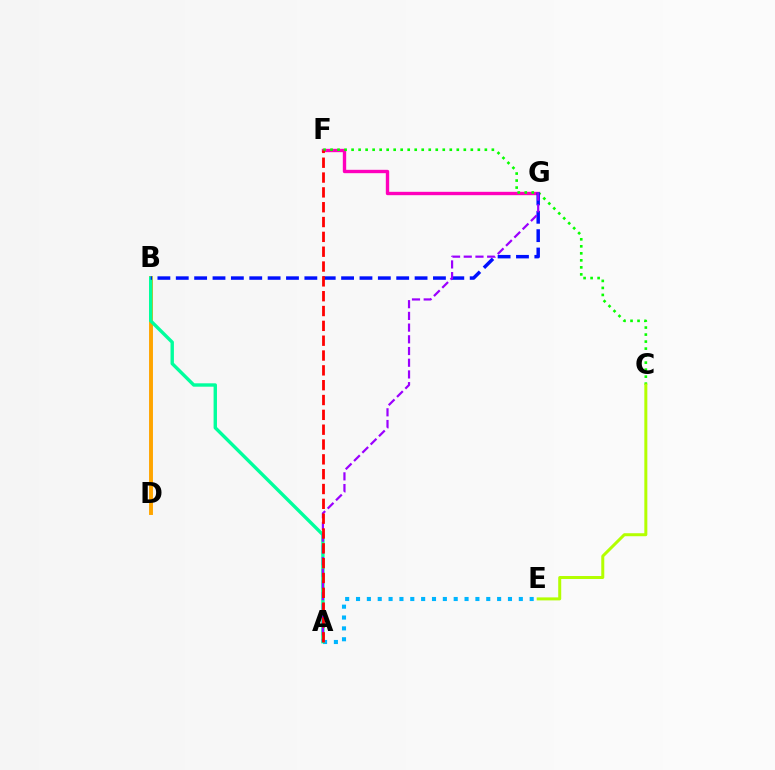{('A', 'E'): [{'color': '#00b5ff', 'line_style': 'dotted', 'thickness': 2.95}], ('B', 'D'): [{'color': '#ffa500', 'line_style': 'solid', 'thickness': 2.82}], ('A', 'B'): [{'color': '#00ff9d', 'line_style': 'solid', 'thickness': 2.44}], ('F', 'G'): [{'color': '#ff00bd', 'line_style': 'solid', 'thickness': 2.42}], ('C', 'F'): [{'color': '#08ff00', 'line_style': 'dotted', 'thickness': 1.91}], ('B', 'G'): [{'color': '#0010ff', 'line_style': 'dashed', 'thickness': 2.5}], ('A', 'G'): [{'color': '#9b00ff', 'line_style': 'dashed', 'thickness': 1.59}], ('A', 'F'): [{'color': '#ff0000', 'line_style': 'dashed', 'thickness': 2.01}], ('C', 'E'): [{'color': '#b3ff00', 'line_style': 'solid', 'thickness': 2.16}]}